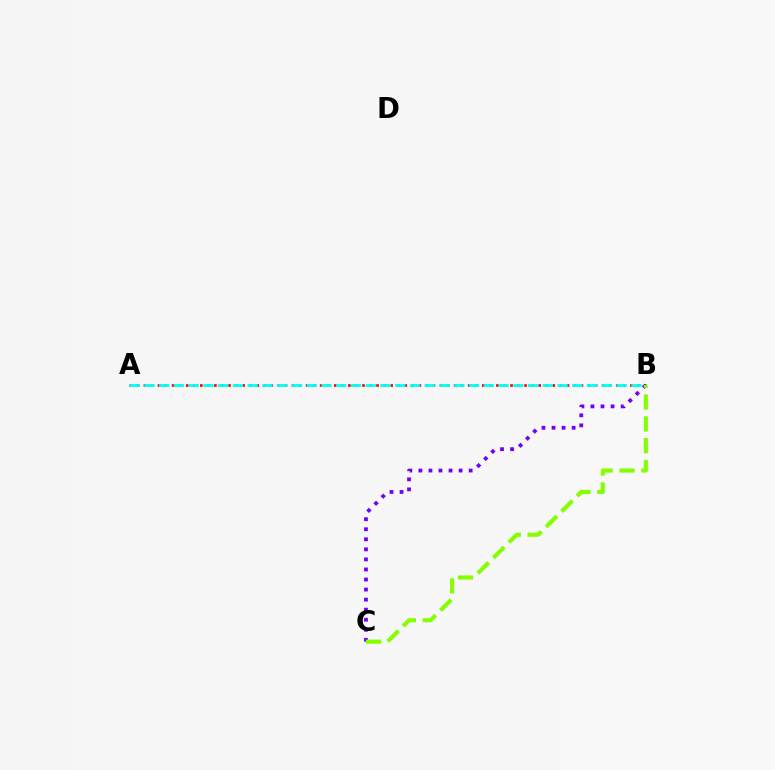{('A', 'B'): [{'color': '#ff0000', 'line_style': 'dotted', 'thickness': 1.92}, {'color': '#00fff6', 'line_style': 'dashed', 'thickness': 2.0}], ('B', 'C'): [{'color': '#7200ff', 'line_style': 'dotted', 'thickness': 2.73}, {'color': '#84ff00', 'line_style': 'dashed', 'thickness': 2.96}]}